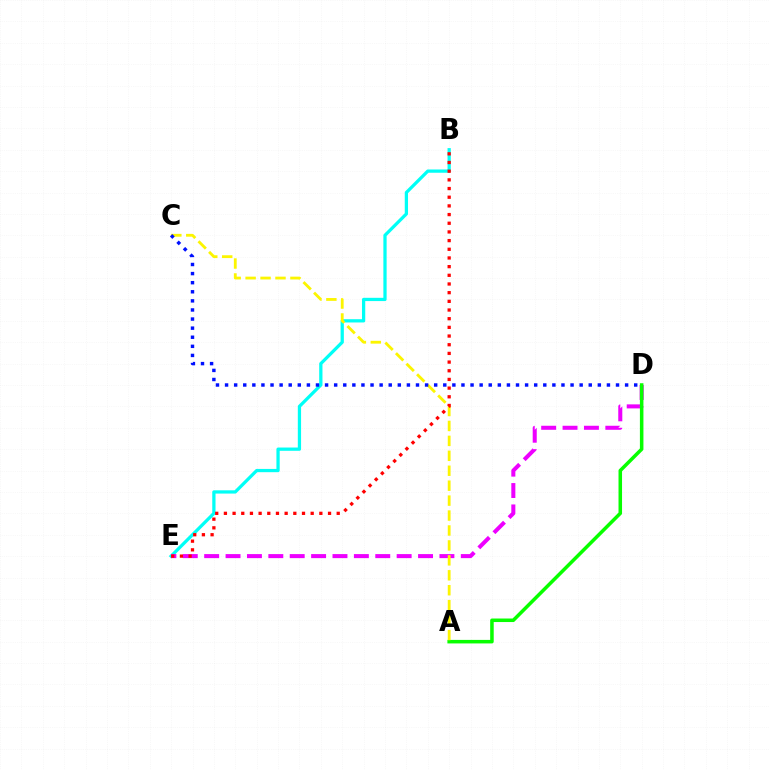{('B', 'E'): [{'color': '#00fff6', 'line_style': 'solid', 'thickness': 2.35}, {'color': '#ff0000', 'line_style': 'dotted', 'thickness': 2.36}], ('D', 'E'): [{'color': '#ee00ff', 'line_style': 'dashed', 'thickness': 2.91}], ('A', 'D'): [{'color': '#08ff00', 'line_style': 'solid', 'thickness': 2.54}], ('A', 'C'): [{'color': '#fcf500', 'line_style': 'dashed', 'thickness': 2.03}], ('C', 'D'): [{'color': '#0010ff', 'line_style': 'dotted', 'thickness': 2.47}]}